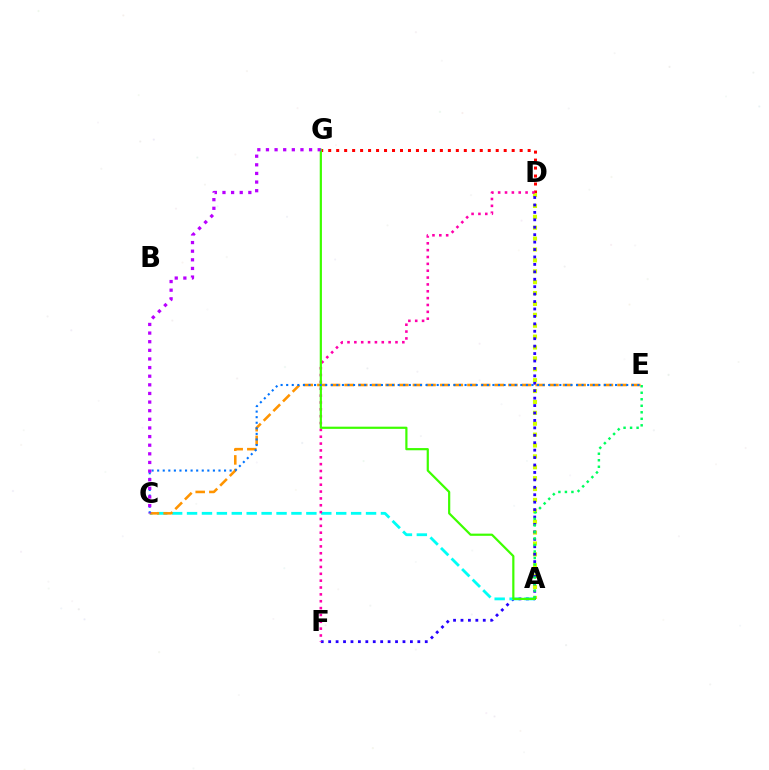{('D', 'G'): [{'color': '#ff0000', 'line_style': 'dotted', 'thickness': 2.17}], ('A', 'D'): [{'color': '#d1ff00', 'line_style': 'dotted', 'thickness': 2.96}], ('D', 'F'): [{'color': '#2500ff', 'line_style': 'dotted', 'thickness': 2.02}, {'color': '#ff00ac', 'line_style': 'dotted', 'thickness': 1.86}], ('A', 'C'): [{'color': '#00fff6', 'line_style': 'dashed', 'thickness': 2.03}], ('A', 'E'): [{'color': '#00ff5c', 'line_style': 'dotted', 'thickness': 1.77}], ('C', 'E'): [{'color': '#ff9400', 'line_style': 'dashed', 'thickness': 1.85}, {'color': '#0074ff', 'line_style': 'dotted', 'thickness': 1.51}], ('A', 'G'): [{'color': '#3dff00', 'line_style': 'solid', 'thickness': 1.58}], ('C', 'G'): [{'color': '#b900ff', 'line_style': 'dotted', 'thickness': 2.34}]}